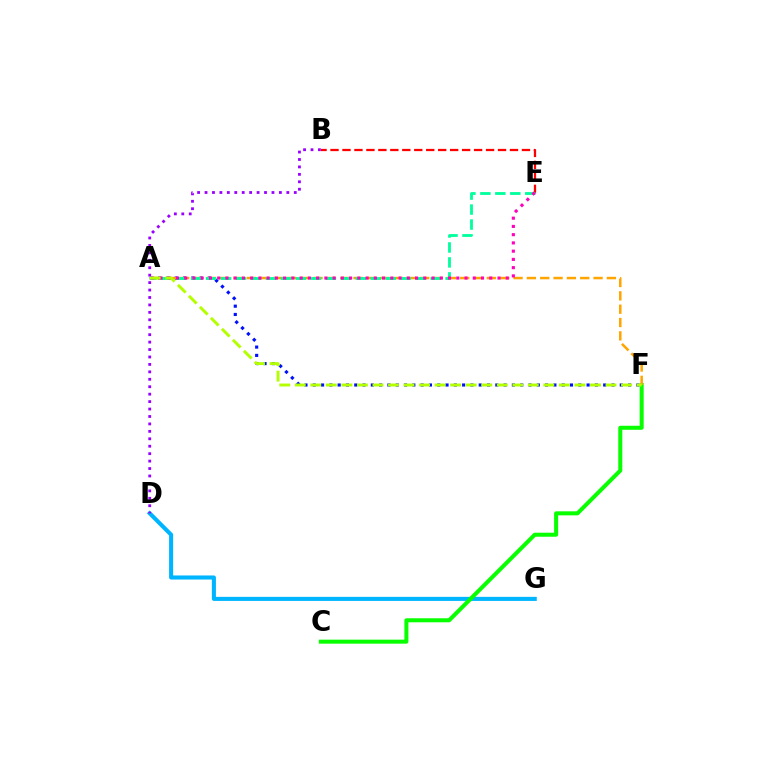{('A', 'F'): [{'color': '#0010ff', 'line_style': 'dotted', 'thickness': 2.25}, {'color': '#ffa500', 'line_style': 'dashed', 'thickness': 1.81}, {'color': '#b3ff00', 'line_style': 'dashed', 'thickness': 2.11}], ('B', 'E'): [{'color': '#ff0000', 'line_style': 'dashed', 'thickness': 1.63}], ('D', 'G'): [{'color': '#00b5ff', 'line_style': 'solid', 'thickness': 2.94}], ('C', 'F'): [{'color': '#08ff00', 'line_style': 'solid', 'thickness': 2.89}], ('B', 'D'): [{'color': '#9b00ff', 'line_style': 'dotted', 'thickness': 2.02}], ('A', 'E'): [{'color': '#00ff9d', 'line_style': 'dashed', 'thickness': 2.03}, {'color': '#ff00bd', 'line_style': 'dotted', 'thickness': 2.24}]}